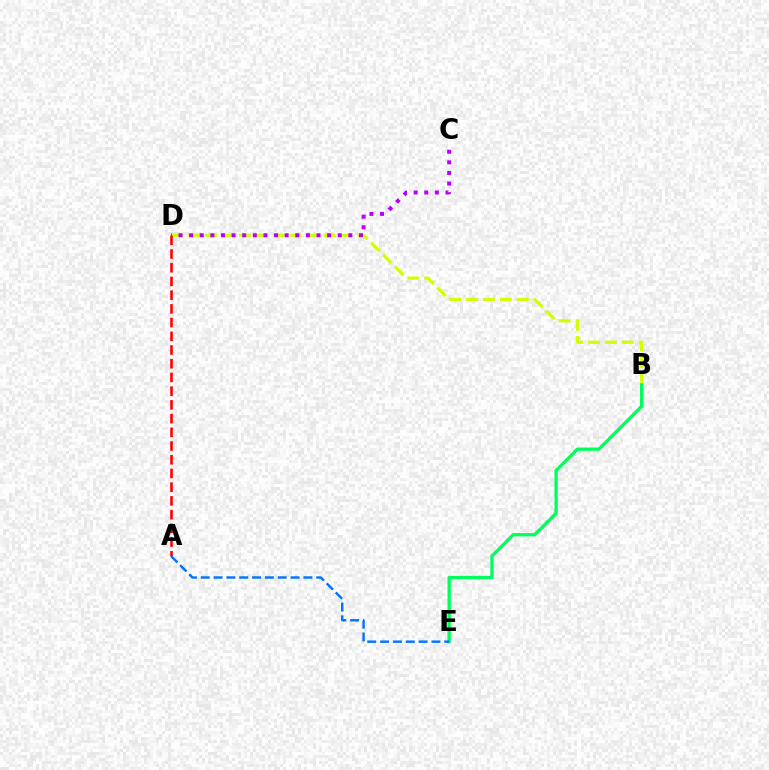{('B', 'D'): [{'color': '#d1ff00', 'line_style': 'dashed', 'thickness': 2.3}], ('B', 'E'): [{'color': '#00ff5c', 'line_style': 'solid', 'thickness': 2.38}], ('A', 'D'): [{'color': '#ff0000', 'line_style': 'dashed', 'thickness': 1.86}], ('A', 'E'): [{'color': '#0074ff', 'line_style': 'dashed', 'thickness': 1.74}], ('C', 'D'): [{'color': '#b900ff', 'line_style': 'dotted', 'thickness': 2.88}]}